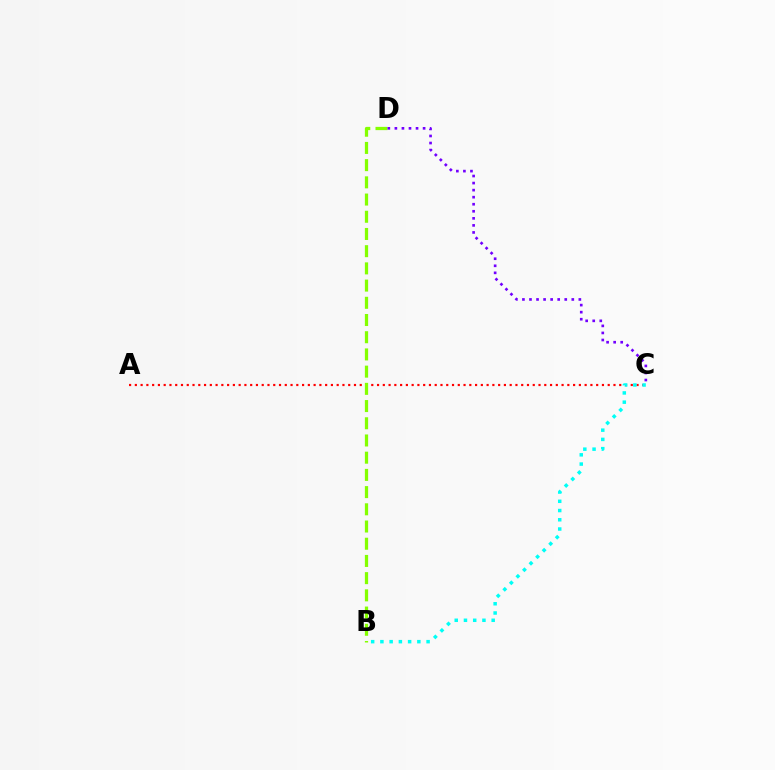{('A', 'C'): [{'color': '#ff0000', 'line_style': 'dotted', 'thickness': 1.57}], ('B', 'D'): [{'color': '#84ff00', 'line_style': 'dashed', 'thickness': 2.34}], ('C', 'D'): [{'color': '#7200ff', 'line_style': 'dotted', 'thickness': 1.92}], ('B', 'C'): [{'color': '#00fff6', 'line_style': 'dotted', 'thickness': 2.51}]}